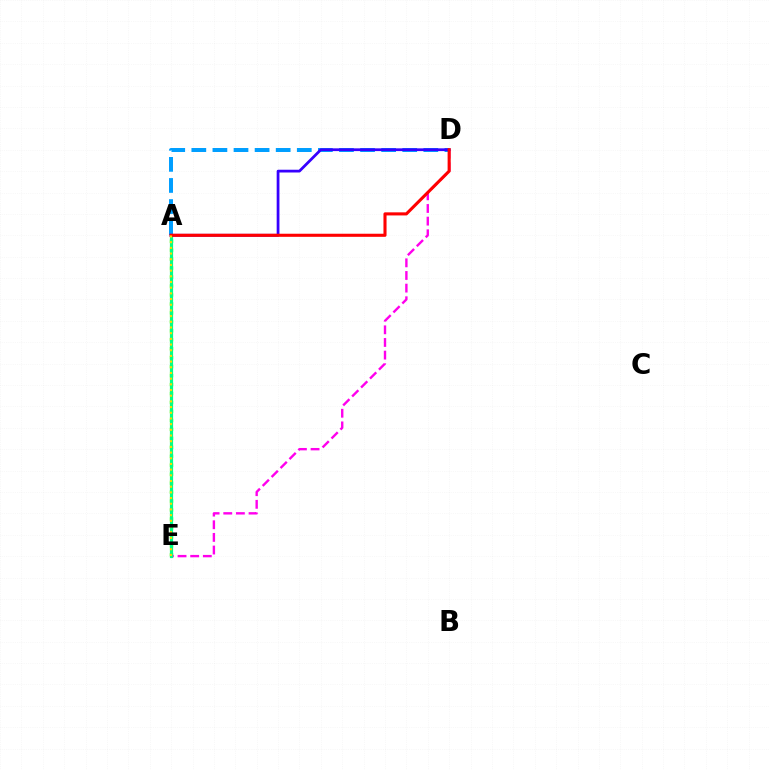{('A', 'E'): [{'color': '#4fff00', 'line_style': 'dotted', 'thickness': 2.43}, {'color': '#00ff86', 'line_style': 'solid', 'thickness': 2.31}, {'color': '#ffd500', 'line_style': 'dotted', 'thickness': 1.54}], ('D', 'E'): [{'color': '#ff00ed', 'line_style': 'dashed', 'thickness': 1.72}], ('A', 'D'): [{'color': '#009eff', 'line_style': 'dashed', 'thickness': 2.87}, {'color': '#3700ff', 'line_style': 'solid', 'thickness': 1.99}, {'color': '#ff0000', 'line_style': 'solid', 'thickness': 2.22}]}